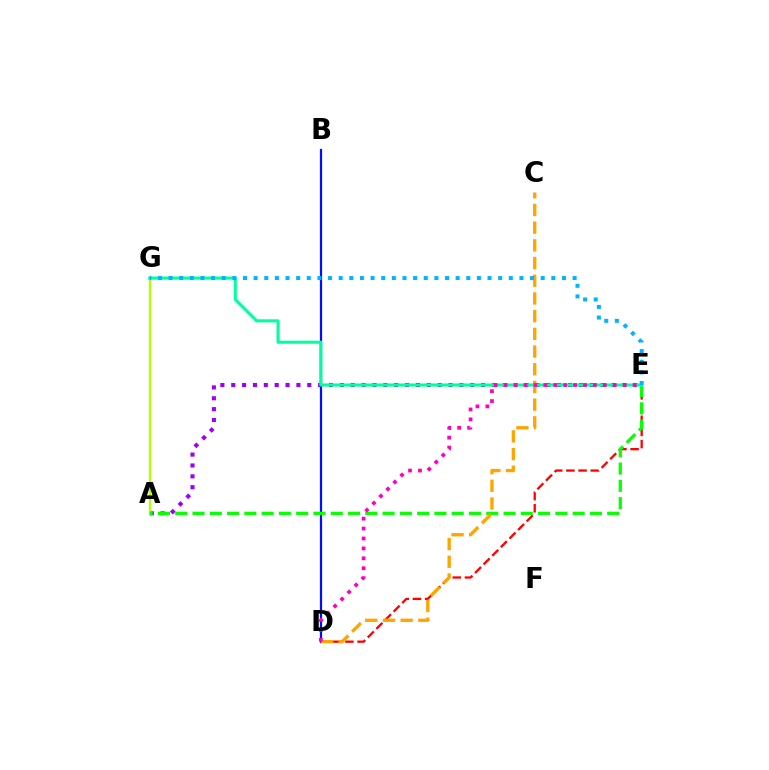{('A', 'E'): [{'color': '#9b00ff', 'line_style': 'dotted', 'thickness': 2.95}, {'color': '#08ff00', 'line_style': 'dashed', 'thickness': 2.35}], ('D', 'E'): [{'color': '#ff0000', 'line_style': 'dashed', 'thickness': 1.65}, {'color': '#ff00bd', 'line_style': 'dotted', 'thickness': 2.7}], ('B', 'D'): [{'color': '#0010ff', 'line_style': 'solid', 'thickness': 1.61}], ('A', 'G'): [{'color': '#b3ff00', 'line_style': 'solid', 'thickness': 1.68}], ('C', 'D'): [{'color': '#ffa500', 'line_style': 'dashed', 'thickness': 2.4}], ('E', 'G'): [{'color': '#00ff9d', 'line_style': 'solid', 'thickness': 2.21}, {'color': '#00b5ff', 'line_style': 'dotted', 'thickness': 2.89}]}